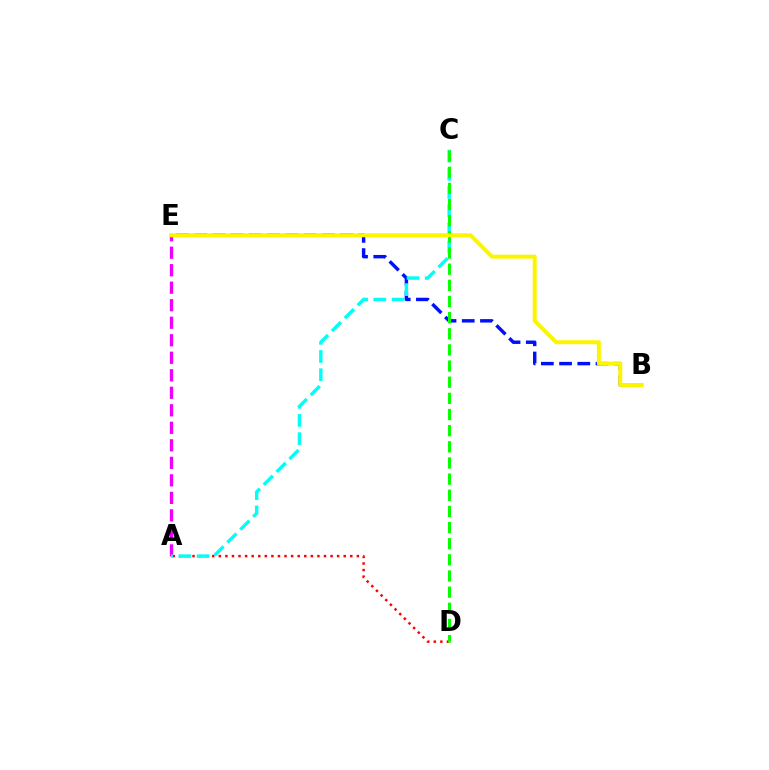{('B', 'E'): [{'color': '#0010ff', 'line_style': 'dashed', 'thickness': 2.48}, {'color': '#fcf500', 'line_style': 'solid', 'thickness': 2.86}], ('A', 'E'): [{'color': '#ee00ff', 'line_style': 'dashed', 'thickness': 2.38}], ('A', 'D'): [{'color': '#ff0000', 'line_style': 'dotted', 'thickness': 1.79}], ('A', 'C'): [{'color': '#00fff6', 'line_style': 'dashed', 'thickness': 2.47}], ('C', 'D'): [{'color': '#08ff00', 'line_style': 'dashed', 'thickness': 2.19}]}